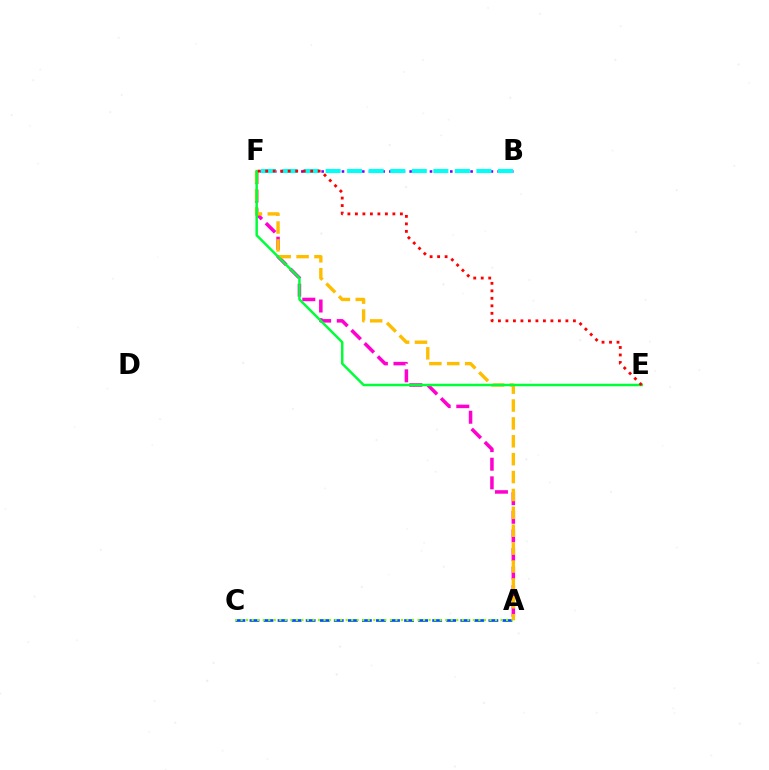{('A', 'F'): [{'color': '#ff00cf', 'line_style': 'dashed', 'thickness': 2.53}, {'color': '#ffbd00', 'line_style': 'dashed', 'thickness': 2.43}], ('A', 'C'): [{'color': '#004bff', 'line_style': 'dashed', 'thickness': 1.91}, {'color': '#84ff00', 'line_style': 'dotted', 'thickness': 1.5}], ('B', 'F'): [{'color': '#7200ff', 'line_style': 'dotted', 'thickness': 1.84}, {'color': '#00fff6', 'line_style': 'dashed', 'thickness': 2.93}], ('E', 'F'): [{'color': '#00ff39', 'line_style': 'solid', 'thickness': 1.78}, {'color': '#ff0000', 'line_style': 'dotted', 'thickness': 2.04}]}